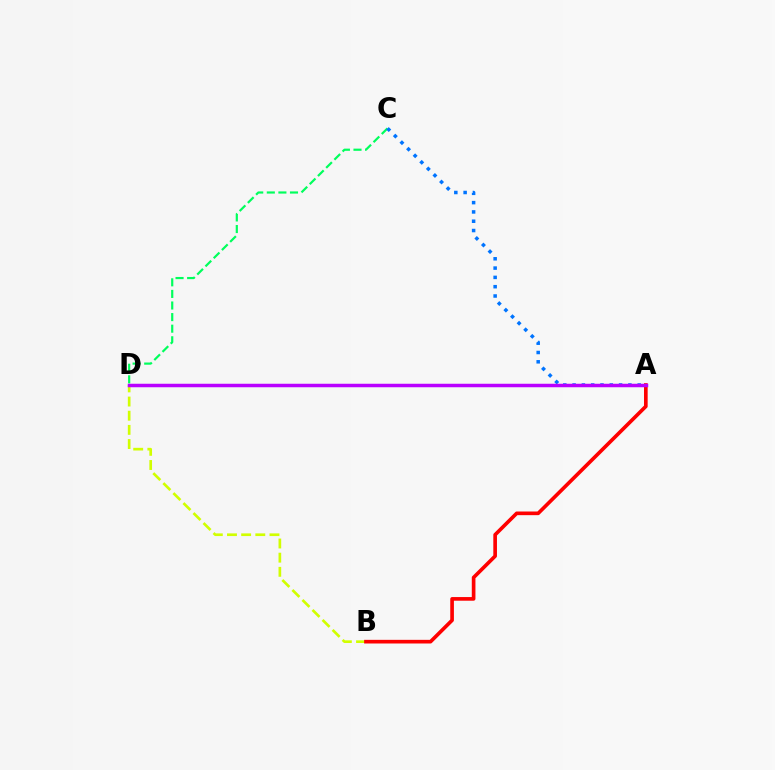{('C', 'D'): [{'color': '#00ff5c', 'line_style': 'dashed', 'thickness': 1.57}], ('A', 'C'): [{'color': '#0074ff', 'line_style': 'dotted', 'thickness': 2.53}], ('B', 'D'): [{'color': '#d1ff00', 'line_style': 'dashed', 'thickness': 1.92}], ('A', 'B'): [{'color': '#ff0000', 'line_style': 'solid', 'thickness': 2.63}], ('A', 'D'): [{'color': '#b900ff', 'line_style': 'solid', 'thickness': 2.51}]}